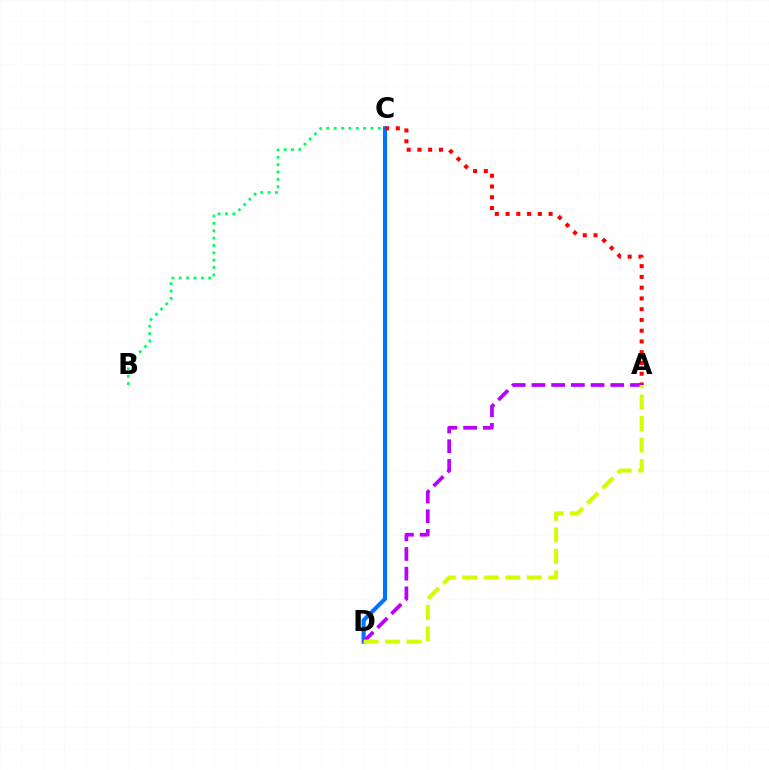{('C', 'D'): [{'color': '#0074ff', 'line_style': 'solid', 'thickness': 2.97}], ('A', 'C'): [{'color': '#ff0000', 'line_style': 'dotted', 'thickness': 2.92}], ('B', 'C'): [{'color': '#00ff5c', 'line_style': 'dotted', 'thickness': 2.0}], ('A', 'D'): [{'color': '#b900ff', 'line_style': 'dashed', 'thickness': 2.68}, {'color': '#d1ff00', 'line_style': 'dashed', 'thickness': 2.92}]}